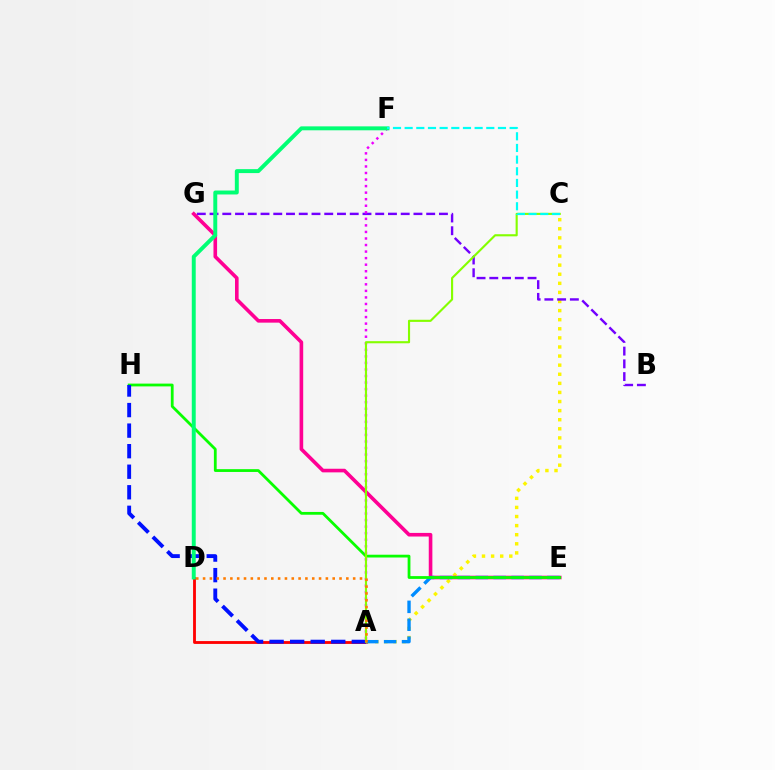{('A', 'D'): [{'color': '#ff0000', 'line_style': 'solid', 'thickness': 2.04}, {'color': '#ff7c00', 'line_style': 'dotted', 'thickness': 1.85}], ('A', 'C'): [{'color': '#fcf500', 'line_style': 'dotted', 'thickness': 2.47}, {'color': '#84ff00', 'line_style': 'solid', 'thickness': 1.53}], ('B', 'G'): [{'color': '#7200ff', 'line_style': 'dashed', 'thickness': 1.73}], ('E', 'G'): [{'color': '#ff0094', 'line_style': 'solid', 'thickness': 2.6}], ('A', 'E'): [{'color': '#008cff', 'line_style': 'dashed', 'thickness': 2.43}], ('E', 'H'): [{'color': '#08ff00', 'line_style': 'solid', 'thickness': 2.01}], ('A', 'H'): [{'color': '#0010ff', 'line_style': 'dashed', 'thickness': 2.79}], ('A', 'F'): [{'color': '#ee00ff', 'line_style': 'dotted', 'thickness': 1.78}], ('D', 'F'): [{'color': '#00ff74', 'line_style': 'solid', 'thickness': 2.84}], ('C', 'F'): [{'color': '#00fff6', 'line_style': 'dashed', 'thickness': 1.58}]}